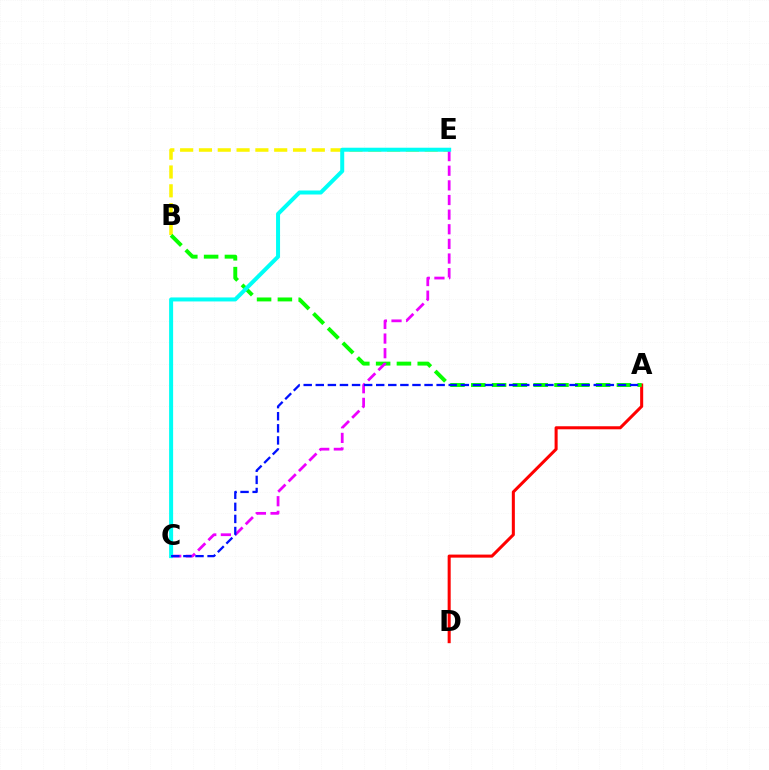{('B', 'E'): [{'color': '#fcf500', 'line_style': 'dashed', 'thickness': 2.56}], ('A', 'D'): [{'color': '#ff0000', 'line_style': 'solid', 'thickness': 2.19}], ('A', 'B'): [{'color': '#08ff00', 'line_style': 'dashed', 'thickness': 2.83}], ('C', 'E'): [{'color': '#ee00ff', 'line_style': 'dashed', 'thickness': 1.99}, {'color': '#00fff6', 'line_style': 'solid', 'thickness': 2.88}], ('A', 'C'): [{'color': '#0010ff', 'line_style': 'dashed', 'thickness': 1.64}]}